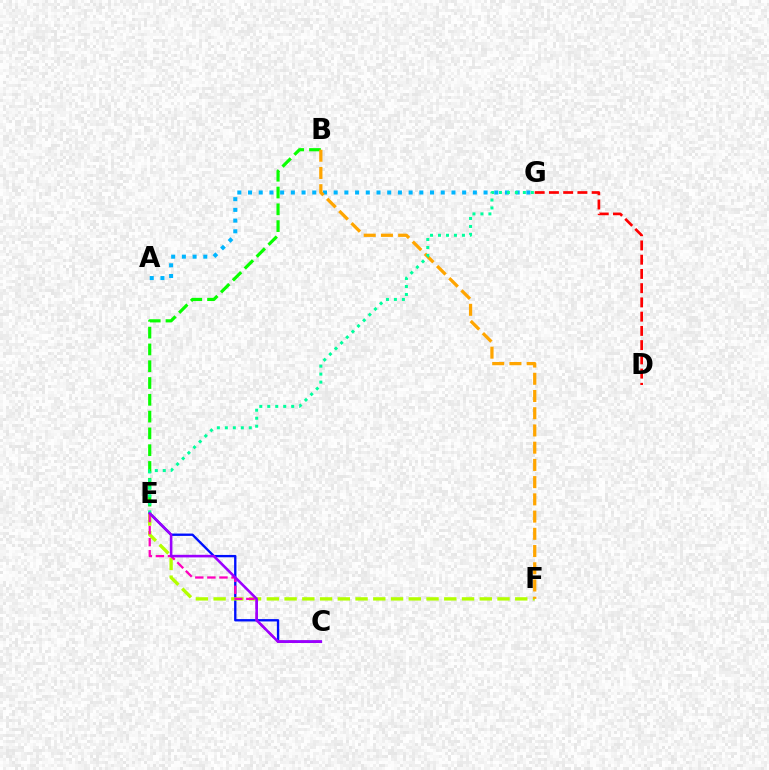{('B', 'E'): [{'color': '#08ff00', 'line_style': 'dashed', 'thickness': 2.28}], ('D', 'G'): [{'color': '#ff0000', 'line_style': 'dashed', 'thickness': 1.93}], ('C', 'E'): [{'color': '#0010ff', 'line_style': 'solid', 'thickness': 1.69}, {'color': '#ff00bd', 'line_style': 'dashed', 'thickness': 1.64}, {'color': '#9b00ff', 'line_style': 'solid', 'thickness': 1.86}], ('A', 'G'): [{'color': '#00b5ff', 'line_style': 'dotted', 'thickness': 2.91}], ('E', 'F'): [{'color': '#b3ff00', 'line_style': 'dashed', 'thickness': 2.41}], ('B', 'F'): [{'color': '#ffa500', 'line_style': 'dashed', 'thickness': 2.34}], ('E', 'G'): [{'color': '#00ff9d', 'line_style': 'dotted', 'thickness': 2.17}]}